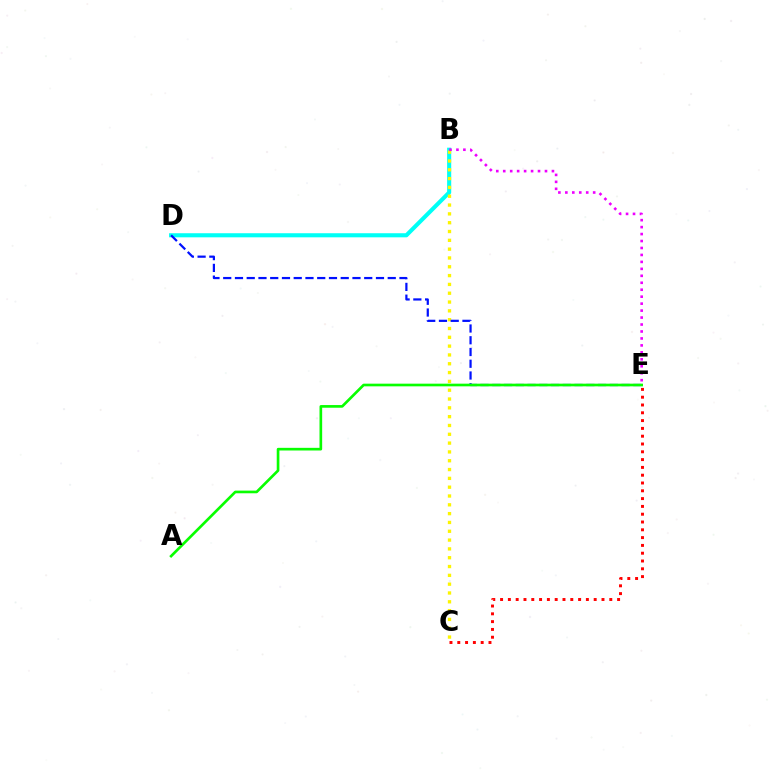{('B', 'D'): [{'color': '#00fff6', 'line_style': 'solid', 'thickness': 2.94}], ('C', 'E'): [{'color': '#ff0000', 'line_style': 'dotted', 'thickness': 2.12}], ('B', 'C'): [{'color': '#fcf500', 'line_style': 'dotted', 'thickness': 2.4}], ('D', 'E'): [{'color': '#0010ff', 'line_style': 'dashed', 'thickness': 1.6}], ('A', 'E'): [{'color': '#08ff00', 'line_style': 'solid', 'thickness': 1.92}], ('B', 'E'): [{'color': '#ee00ff', 'line_style': 'dotted', 'thickness': 1.89}]}